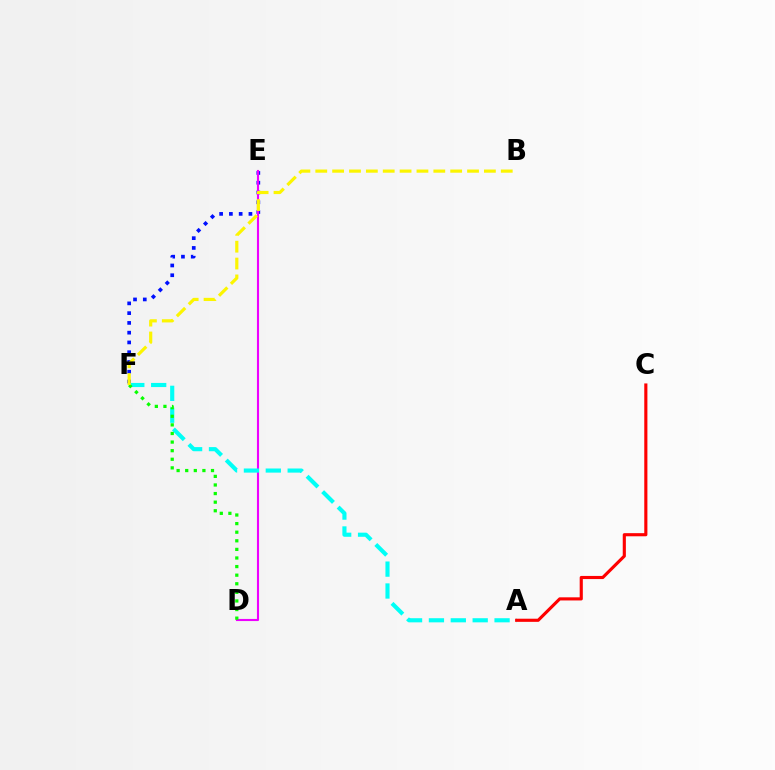{('E', 'F'): [{'color': '#0010ff', 'line_style': 'dotted', 'thickness': 2.65}], ('D', 'E'): [{'color': '#ee00ff', 'line_style': 'solid', 'thickness': 1.52}], ('A', 'F'): [{'color': '#00fff6', 'line_style': 'dashed', 'thickness': 2.97}], ('D', 'F'): [{'color': '#08ff00', 'line_style': 'dotted', 'thickness': 2.34}], ('B', 'F'): [{'color': '#fcf500', 'line_style': 'dashed', 'thickness': 2.29}], ('A', 'C'): [{'color': '#ff0000', 'line_style': 'solid', 'thickness': 2.25}]}